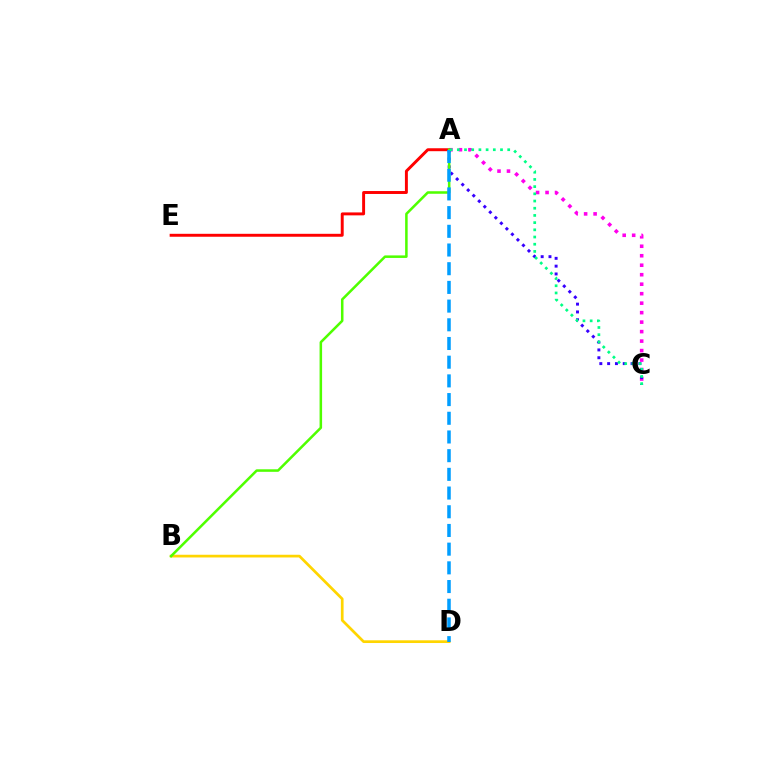{('A', 'C'): [{'color': '#ff00ed', 'line_style': 'dotted', 'thickness': 2.58}, {'color': '#3700ff', 'line_style': 'dotted', 'thickness': 2.12}, {'color': '#00ff86', 'line_style': 'dotted', 'thickness': 1.96}], ('A', 'E'): [{'color': '#ff0000', 'line_style': 'solid', 'thickness': 2.11}], ('B', 'D'): [{'color': '#ffd500', 'line_style': 'solid', 'thickness': 1.95}], ('A', 'B'): [{'color': '#4fff00', 'line_style': 'solid', 'thickness': 1.82}], ('A', 'D'): [{'color': '#009eff', 'line_style': 'dashed', 'thickness': 2.54}]}